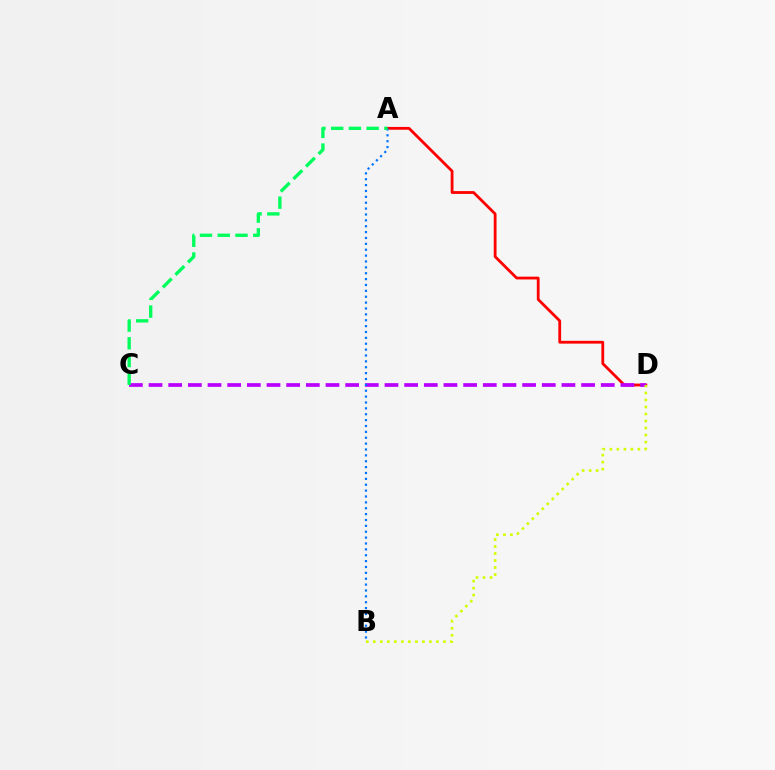{('A', 'D'): [{'color': '#ff0000', 'line_style': 'solid', 'thickness': 2.01}], ('C', 'D'): [{'color': '#b900ff', 'line_style': 'dashed', 'thickness': 2.67}], ('A', 'B'): [{'color': '#0074ff', 'line_style': 'dotted', 'thickness': 1.6}], ('A', 'C'): [{'color': '#00ff5c', 'line_style': 'dashed', 'thickness': 2.41}], ('B', 'D'): [{'color': '#d1ff00', 'line_style': 'dotted', 'thickness': 1.91}]}